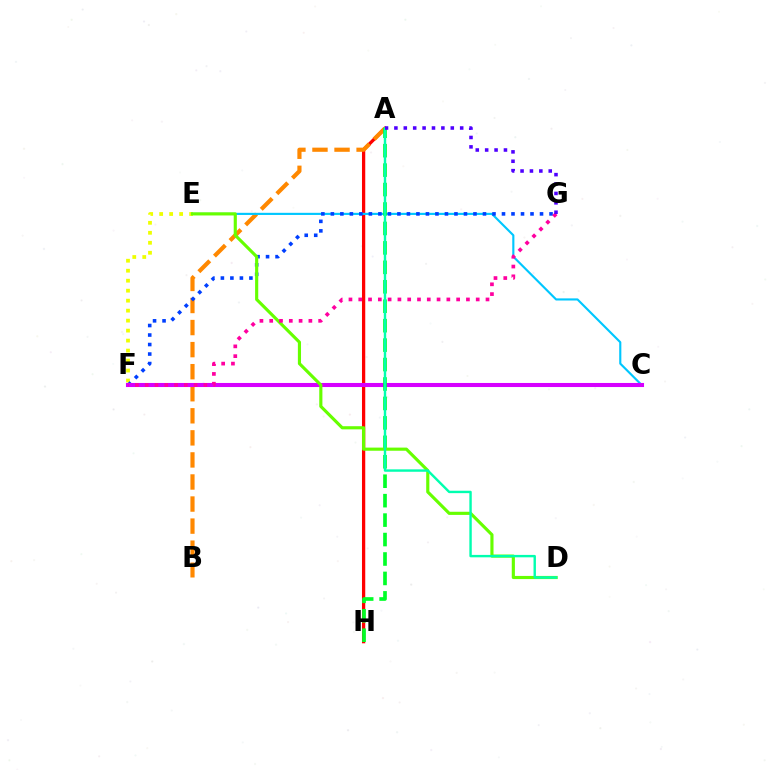{('A', 'H'): [{'color': '#ff0000', 'line_style': 'solid', 'thickness': 2.35}, {'color': '#00ff27', 'line_style': 'dashed', 'thickness': 2.64}], ('E', 'F'): [{'color': '#eeff00', 'line_style': 'dotted', 'thickness': 2.71}], ('A', 'B'): [{'color': '#ff8800', 'line_style': 'dashed', 'thickness': 3.0}], ('C', 'E'): [{'color': '#00c7ff', 'line_style': 'solid', 'thickness': 1.54}], ('F', 'G'): [{'color': '#003fff', 'line_style': 'dotted', 'thickness': 2.58}, {'color': '#ff00a0', 'line_style': 'dotted', 'thickness': 2.66}], ('C', 'F'): [{'color': '#d600ff', 'line_style': 'solid', 'thickness': 2.93}], ('D', 'E'): [{'color': '#66ff00', 'line_style': 'solid', 'thickness': 2.26}], ('A', 'D'): [{'color': '#00ffaf', 'line_style': 'solid', 'thickness': 1.73}], ('A', 'G'): [{'color': '#4f00ff', 'line_style': 'dotted', 'thickness': 2.55}]}